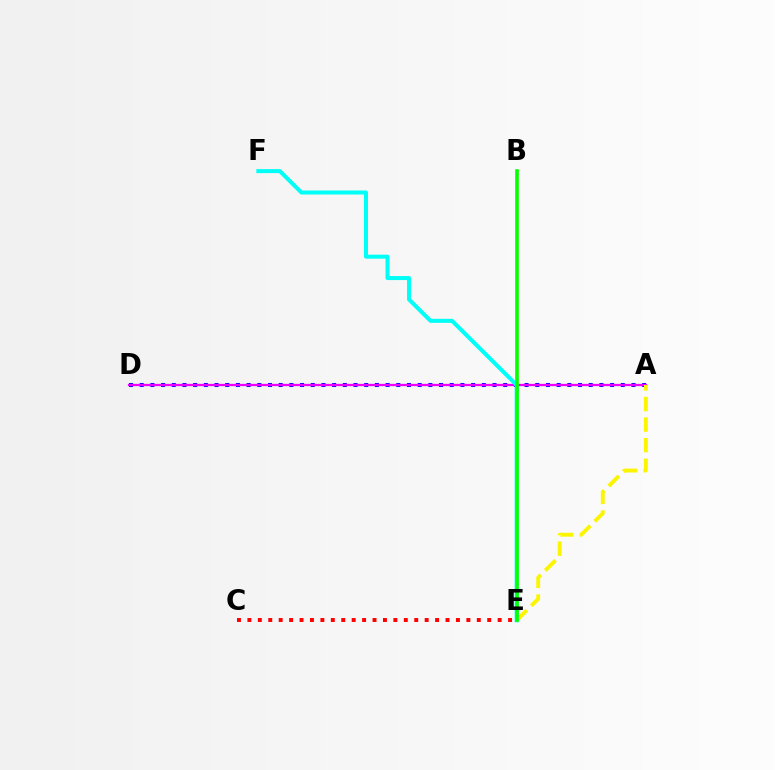{('A', 'D'): [{'color': '#0010ff', 'line_style': 'dotted', 'thickness': 2.9}, {'color': '#ee00ff', 'line_style': 'solid', 'thickness': 1.64}], ('A', 'E'): [{'color': '#fcf500', 'line_style': 'dashed', 'thickness': 2.79}], ('E', 'F'): [{'color': '#00fff6', 'line_style': 'solid', 'thickness': 2.89}], ('C', 'E'): [{'color': '#ff0000', 'line_style': 'dotted', 'thickness': 2.83}], ('B', 'E'): [{'color': '#08ff00', 'line_style': 'solid', 'thickness': 2.6}]}